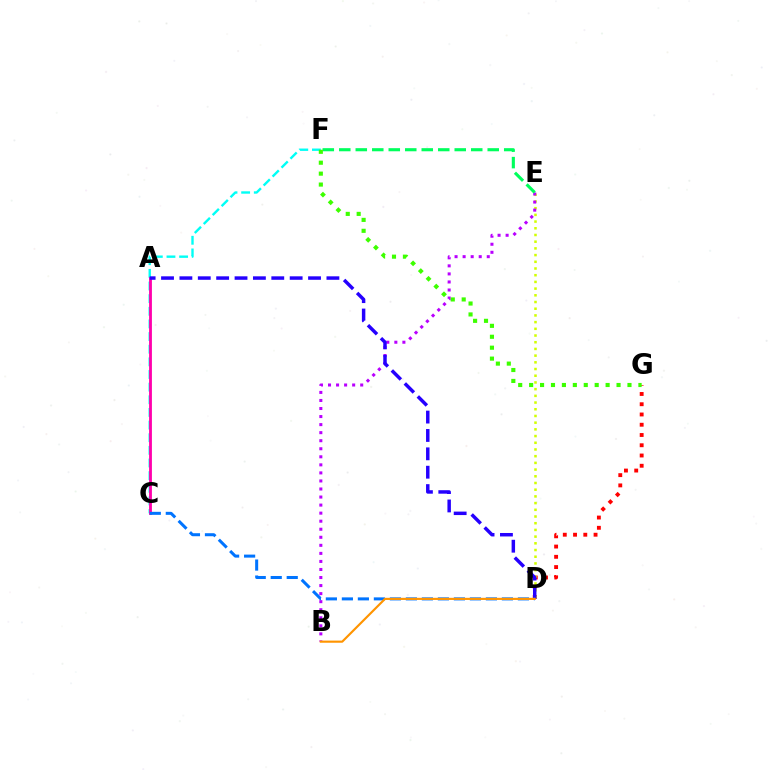{('D', 'G'): [{'color': '#ff0000', 'line_style': 'dotted', 'thickness': 2.79}], ('D', 'E'): [{'color': '#d1ff00', 'line_style': 'dotted', 'thickness': 1.82}], ('B', 'E'): [{'color': '#b900ff', 'line_style': 'dotted', 'thickness': 2.19}], ('C', 'F'): [{'color': '#00fff6', 'line_style': 'dashed', 'thickness': 1.72}], ('A', 'C'): [{'color': '#ff00ac', 'line_style': 'solid', 'thickness': 2.03}], ('A', 'D'): [{'color': '#2500ff', 'line_style': 'dashed', 'thickness': 2.5}], ('E', 'F'): [{'color': '#00ff5c', 'line_style': 'dashed', 'thickness': 2.24}], ('C', 'D'): [{'color': '#0074ff', 'line_style': 'dashed', 'thickness': 2.17}], ('B', 'D'): [{'color': '#ff9400', 'line_style': 'solid', 'thickness': 1.55}], ('F', 'G'): [{'color': '#3dff00', 'line_style': 'dotted', 'thickness': 2.97}]}